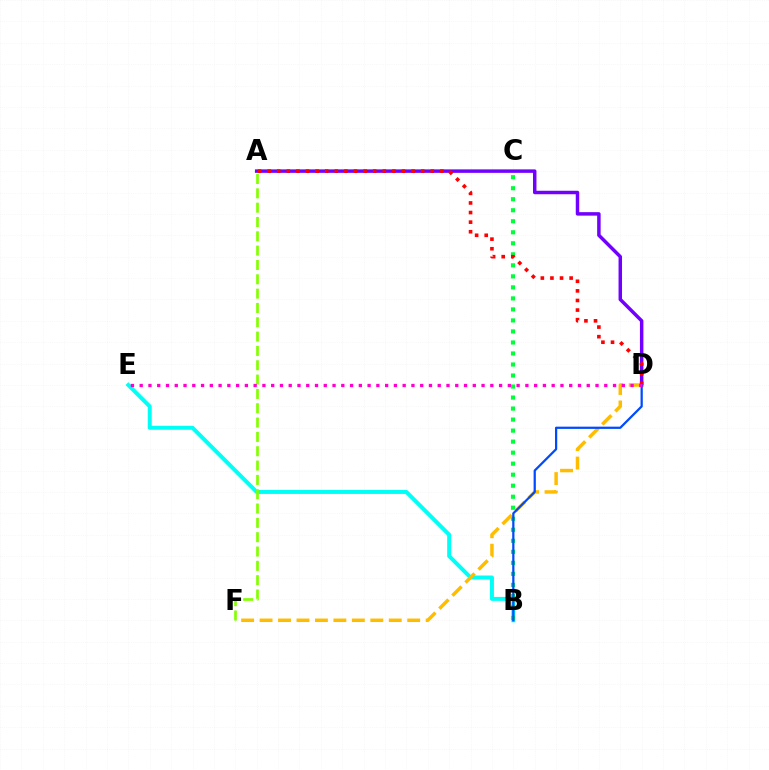{('B', 'E'): [{'color': '#00fff6', 'line_style': 'solid', 'thickness': 2.86}], ('B', 'C'): [{'color': '#00ff39', 'line_style': 'dotted', 'thickness': 2.99}], ('D', 'F'): [{'color': '#ffbd00', 'line_style': 'dashed', 'thickness': 2.51}], ('A', 'D'): [{'color': '#7200ff', 'line_style': 'solid', 'thickness': 2.5}, {'color': '#ff0000', 'line_style': 'dotted', 'thickness': 2.61}], ('B', 'D'): [{'color': '#004bff', 'line_style': 'solid', 'thickness': 1.61}], ('A', 'F'): [{'color': '#84ff00', 'line_style': 'dashed', 'thickness': 1.95}], ('D', 'E'): [{'color': '#ff00cf', 'line_style': 'dotted', 'thickness': 2.38}]}